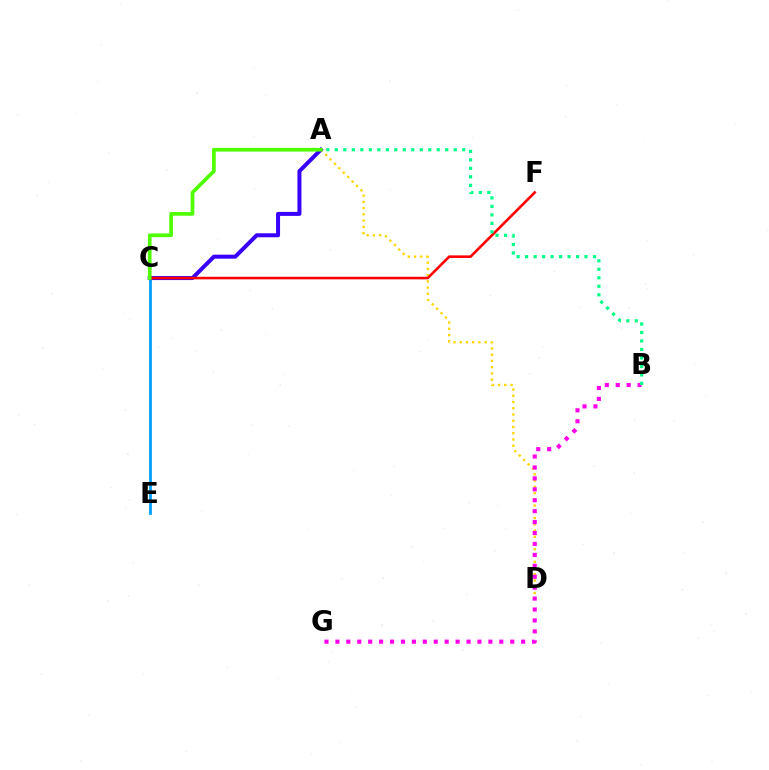{('A', 'D'): [{'color': '#ffd500', 'line_style': 'dotted', 'thickness': 1.7}], ('B', 'G'): [{'color': '#ff00ed', 'line_style': 'dotted', 'thickness': 2.97}], ('C', 'E'): [{'color': '#009eff', 'line_style': 'solid', 'thickness': 1.97}], ('A', 'C'): [{'color': '#3700ff', 'line_style': 'solid', 'thickness': 2.88}, {'color': '#4fff00', 'line_style': 'solid', 'thickness': 2.65}], ('C', 'F'): [{'color': '#ff0000', 'line_style': 'solid', 'thickness': 1.86}], ('A', 'B'): [{'color': '#00ff86', 'line_style': 'dotted', 'thickness': 2.31}]}